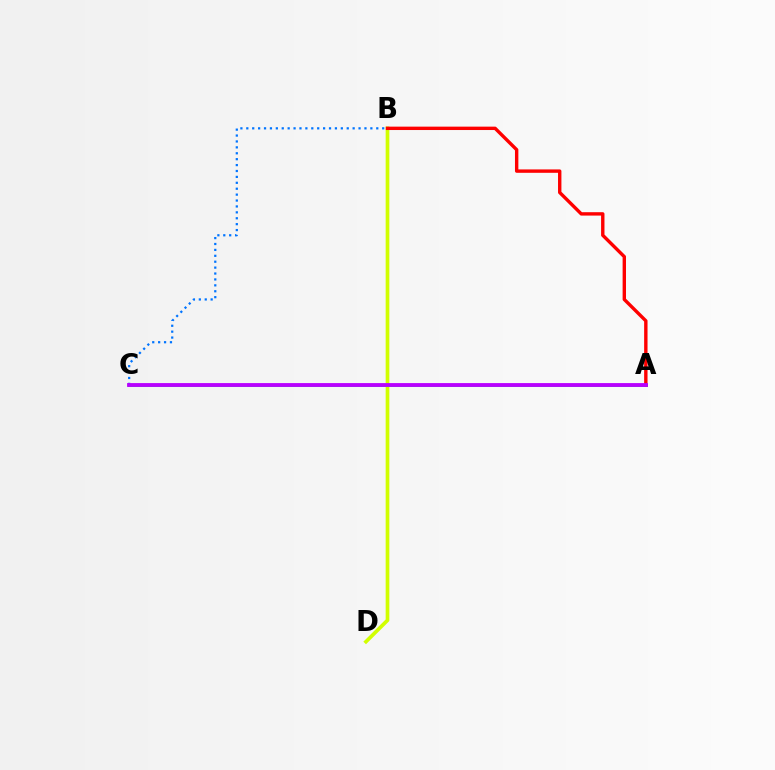{('B', 'D'): [{'color': '#d1ff00', 'line_style': 'solid', 'thickness': 2.65}], ('B', 'C'): [{'color': '#0074ff', 'line_style': 'dotted', 'thickness': 1.61}], ('A', 'C'): [{'color': '#00ff5c', 'line_style': 'solid', 'thickness': 2.16}, {'color': '#b900ff', 'line_style': 'solid', 'thickness': 2.75}], ('A', 'B'): [{'color': '#ff0000', 'line_style': 'solid', 'thickness': 2.44}]}